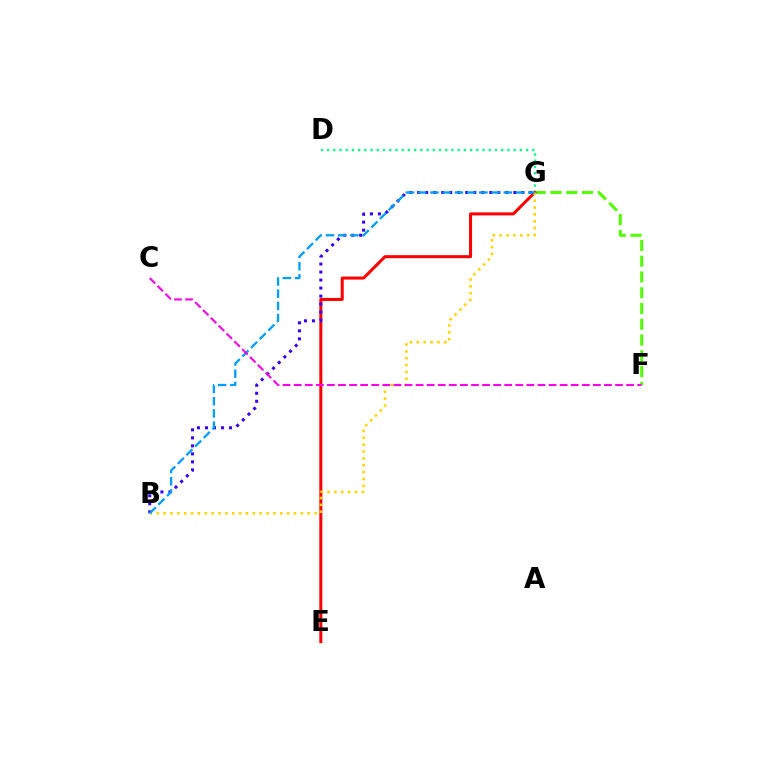{('D', 'G'): [{'color': '#00ff86', 'line_style': 'dotted', 'thickness': 1.69}], ('F', 'G'): [{'color': '#4fff00', 'line_style': 'dashed', 'thickness': 2.14}], ('E', 'G'): [{'color': '#ff0000', 'line_style': 'solid', 'thickness': 2.17}], ('B', 'G'): [{'color': '#ffd500', 'line_style': 'dotted', 'thickness': 1.86}, {'color': '#3700ff', 'line_style': 'dotted', 'thickness': 2.18}, {'color': '#009eff', 'line_style': 'dashed', 'thickness': 1.66}], ('C', 'F'): [{'color': '#ff00ed', 'line_style': 'dashed', 'thickness': 1.51}]}